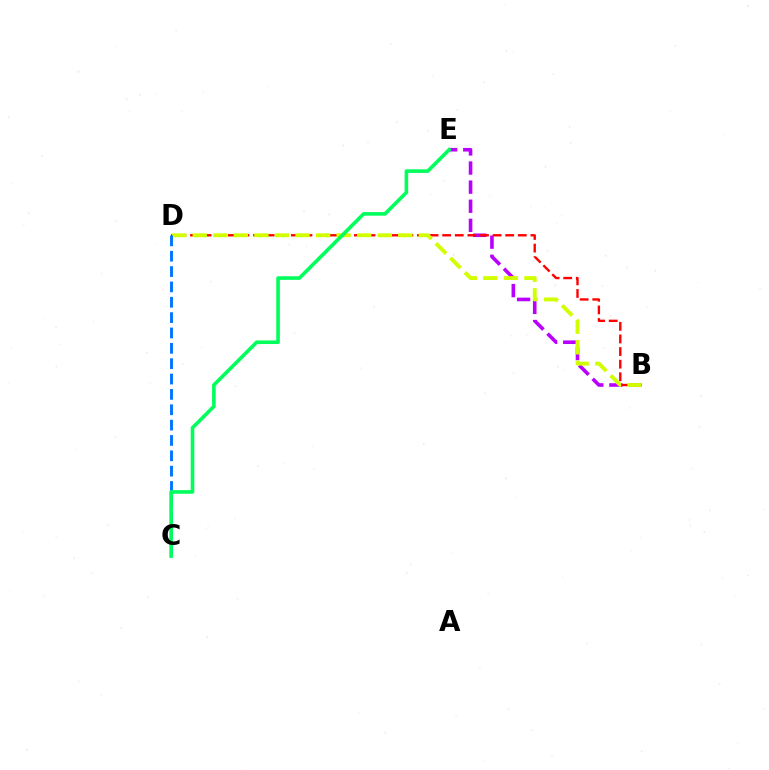{('B', 'E'): [{'color': '#b900ff', 'line_style': 'dashed', 'thickness': 2.59}], ('B', 'D'): [{'color': '#ff0000', 'line_style': 'dashed', 'thickness': 1.71}, {'color': '#d1ff00', 'line_style': 'dashed', 'thickness': 2.79}], ('C', 'D'): [{'color': '#0074ff', 'line_style': 'dashed', 'thickness': 2.09}], ('C', 'E'): [{'color': '#00ff5c', 'line_style': 'solid', 'thickness': 2.6}]}